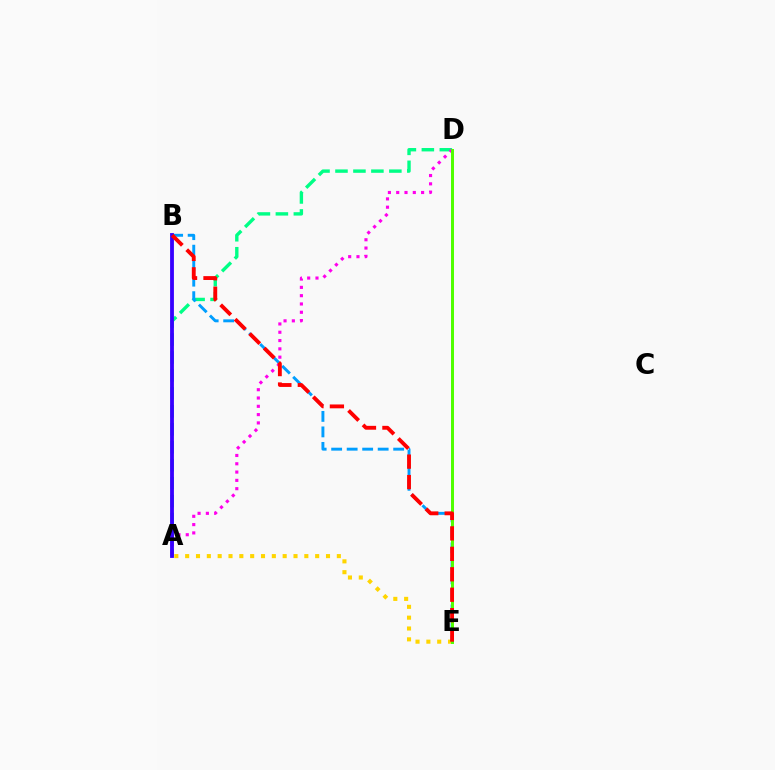{('A', 'E'): [{'color': '#ffd500', 'line_style': 'dotted', 'thickness': 2.94}], ('A', 'D'): [{'color': '#00ff86', 'line_style': 'dashed', 'thickness': 2.44}, {'color': '#ff00ed', 'line_style': 'dotted', 'thickness': 2.26}], ('B', 'E'): [{'color': '#009eff', 'line_style': 'dashed', 'thickness': 2.11}, {'color': '#ff0000', 'line_style': 'dashed', 'thickness': 2.78}], ('D', 'E'): [{'color': '#4fff00', 'line_style': 'solid', 'thickness': 2.14}], ('A', 'B'): [{'color': '#3700ff', 'line_style': 'solid', 'thickness': 2.75}]}